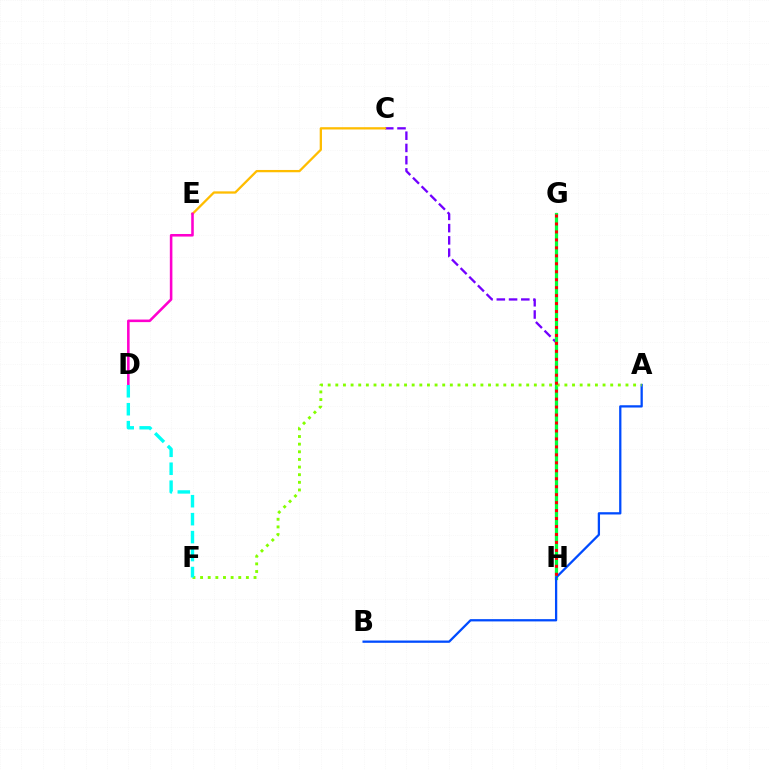{('C', 'H'): [{'color': '#7200ff', 'line_style': 'dashed', 'thickness': 1.66}], ('C', 'E'): [{'color': '#ffbd00', 'line_style': 'solid', 'thickness': 1.64}], ('G', 'H'): [{'color': '#00ff39', 'line_style': 'solid', 'thickness': 2.33}, {'color': '#ff0000', 'line_style': 'dotted', 'thickness': 2.16}], ('A', 'B'): [{'color': '#004bff', 'line_style': 'solid', 'thickness': 1.64}], ('A', 'F'): [{'color': '#84ff00', 'line_style': 'dotted', 'thickness': 2.07}], ('D', 'E'): [{'color': '#ff00cf', 'line_style': 'solid', 'thickness': 1.85}], ('D', 'F'): [{'color': '#00fff6', 'line_style': 'dashed', 'thickness': 2.44}]}